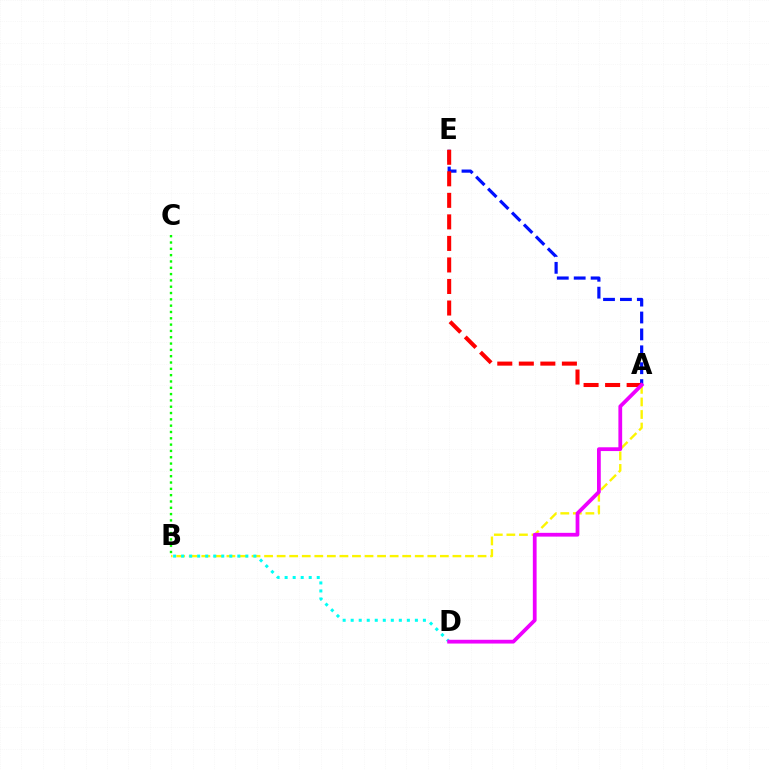{('A', 'E'): [{'color': '#0010ff', 'line_style': 'dashed', 'thickness': 2.3}, {'color': '#ff0000', 'line_style': 'dashed', 'thickness': 2.93}], ('A', 'B'): [{'color': '#fcf500', 'line_style': 'dashed', 'thickness': 1.71}], ('B', 'C'): [{'color': '#08ff00', 'line_style': 'dotted', 'thickness': 1.72}], ('B', 'D'): [{'color': '#00fff6', 'line_style': 'dotted', 'thickness': 2.18}], ('A', 'D'): [{'color': '#ee00ff', 'line_style': 'solid', 'thickness': 2.71}]}